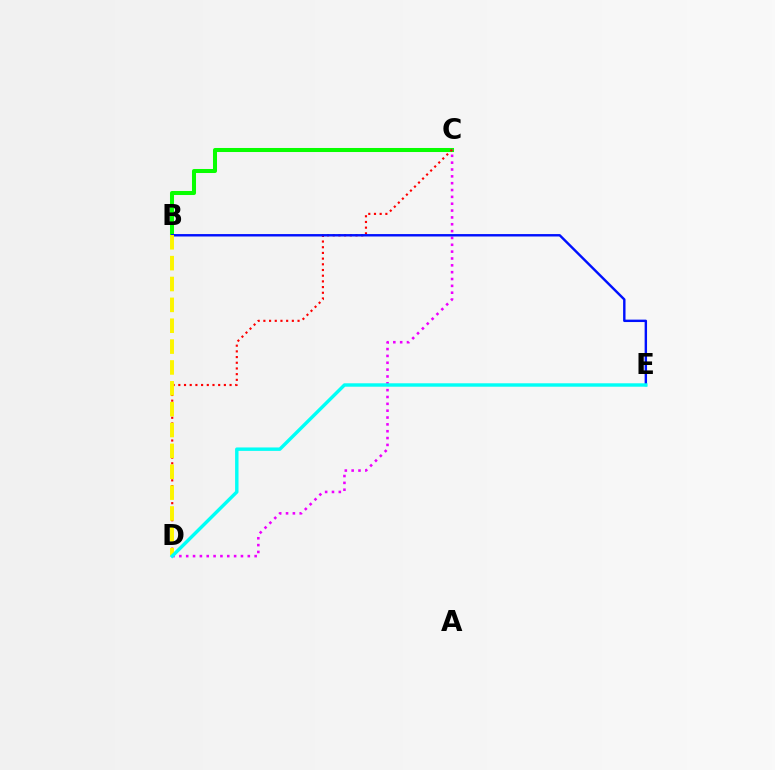{('B', 'C'): [{'color': '#08ff00', 'line_style': 'solid', 'thickness': 2.9}], ('C', 'D'): [{'color': '#ee00ff', 'line_style': 'dotted', 'thickness': 1.86}, {'color': '#ff0000', 'line_style': 'dotted', 'thickness': 1.55}], ('B', 'E'): [{'color': '#0010ff', 'line_style': 'solid', 'thickness': 1.74}], ('B', 'D'): [{'color': '#fcf500', 'line_style': 'dashed', 'thickness': 2.83}], ('D', 'E'): [{'color': '#00fff6', 'line_style': 'solid', 'thickness': 2.46}]}